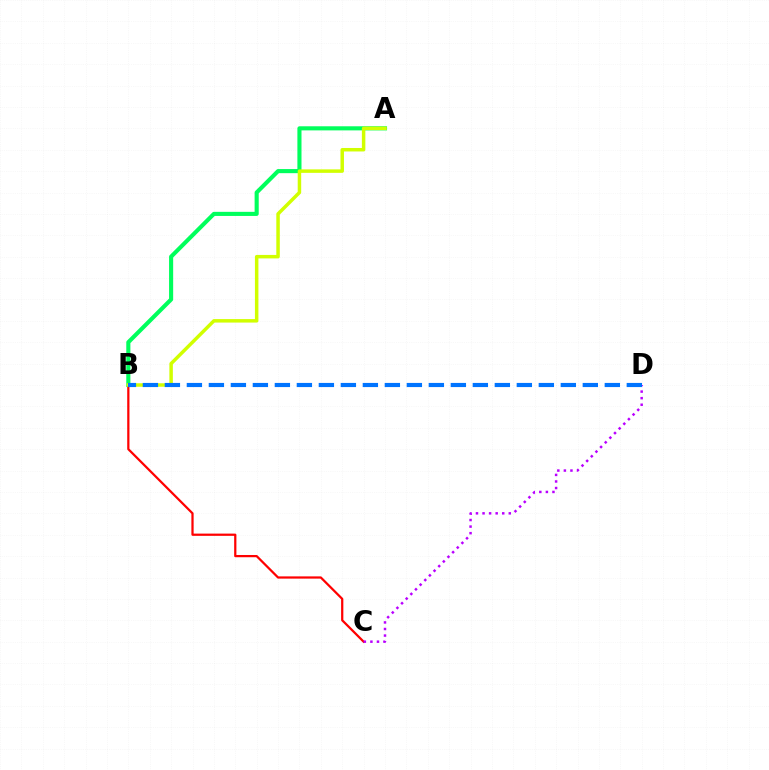{('A', 'B'): [{'color': '#00ff5c', 'line_style': 'solid', 'thickness': 2.96}, {'color': '#d1ff00', 'line_style': 'solid', 'thickness': 2.51}], ('B', 'C'): [{'color': '#ff0000', 'line_style': 'solid', 'thickness': 1.61}], ('C', 'D'): [{'color': '#b900ff', 'line_style': 'dotted', 'thickness': 1.78}], ('B', 'D'): [{'color': '#0074ff', 'line_style': 'dashed', 'thickness': 2.99}]}